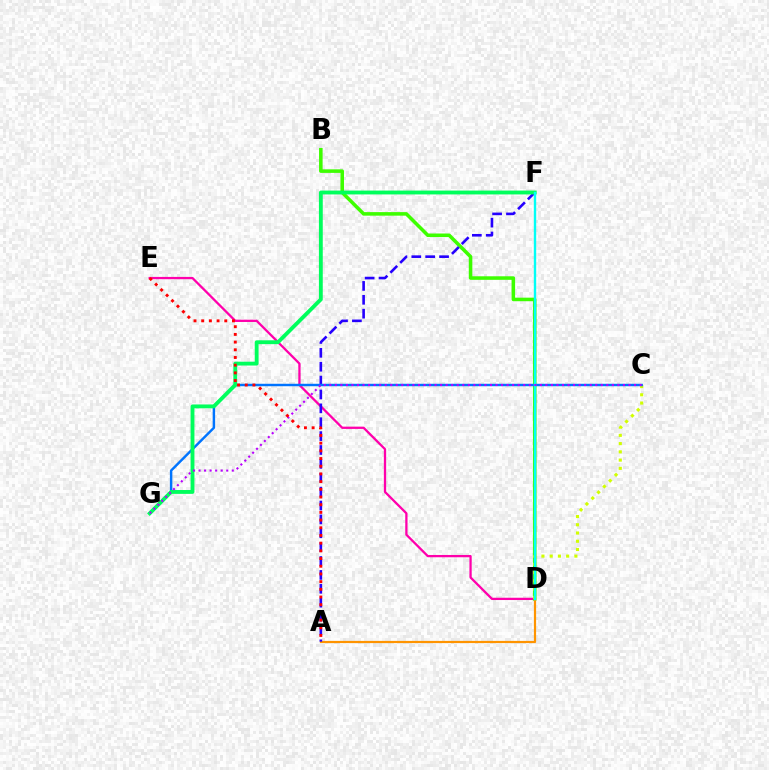{('D', 'E'): [{'color': '#ff00ac', 'line_style': 'solid', 'thickness': 1.65}], ('B', 'D'): [{'color': '#3dff00', 'line_style': 'solid', 'thickness': 2.55}], ('A', 'D'): [{'color': '#ff9400', 'line_style': 'solid', 'thickness': 1.59}], ('C', 'D'): [{'color': '#d1ff00', 'line_style': 'dotted', 'thickness': 2.24}], ('A', 'F'): [{'color': '#2500ff', 'line_style': 'dashed', 'thickness': 1.89}], ('C', 'G'): [{'color': '#0074ff', 'line_style': 'solid', 'thickness': 1.76}, {'color': '#b900ff', 'line_style': 'dotted', 'thickness': 1.51}], ('F', 'G'): [{'color': '#00ff5c', 'line_style': 'solid', 'thickness': 2.77}], ('D', 'F'): [{'color': '#00fff6', 'line_style': 'solid', 'thickness': 1.72}], ('A', 'E'): [{'color': '#ff0000', 'line_style': 'dotted', 'thickness': 2.09}]}